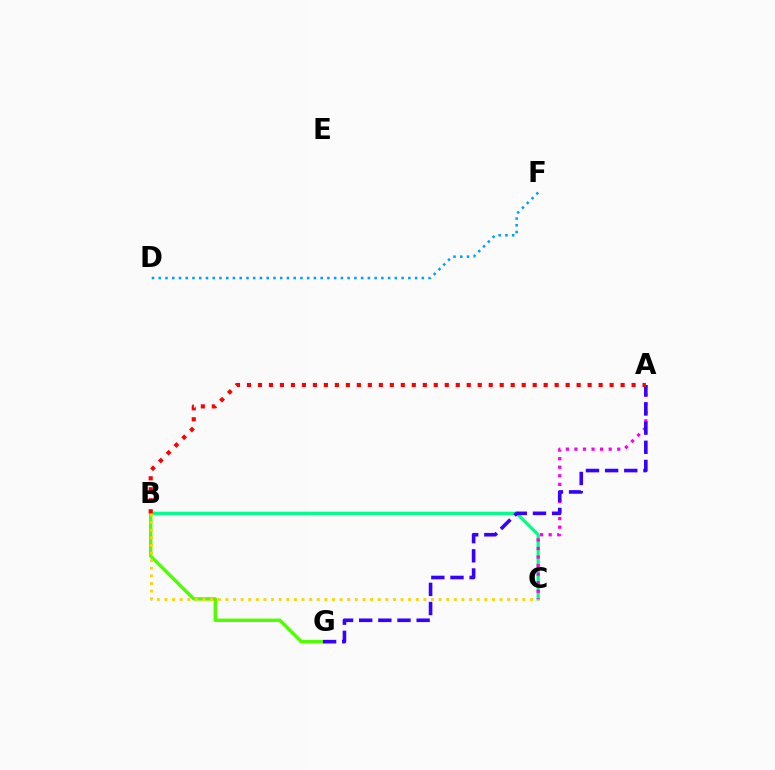{('B', 'G'): [{'color': '#4fff00', 'line_style': 'solid', 'thickness': 2.45}], ('B', 'C'): [{'color': '#00ff86', 'line_style': 'solid', 'thickness': 2.35}, {'color': '#ffd500', 'line_style': 'dotted', 'thickness': 2.07}], ('A', 'C'): [{'color': '#ff00ed', 'line_style': 'dotted', 'thickness': 2.33}], ('A', 'G'): [{'color': '#3700ff', 'line_style': 'dashed', 'thickness': 2.6}], ('A', 'B'): [{'color': '#ff0000', 'line_style': 'dotted', 'thickness': 2.99}], ('D', 'F'): [{'color': '#009eff', 'line_style': 'dotted', 'thickness': 1.83}]}